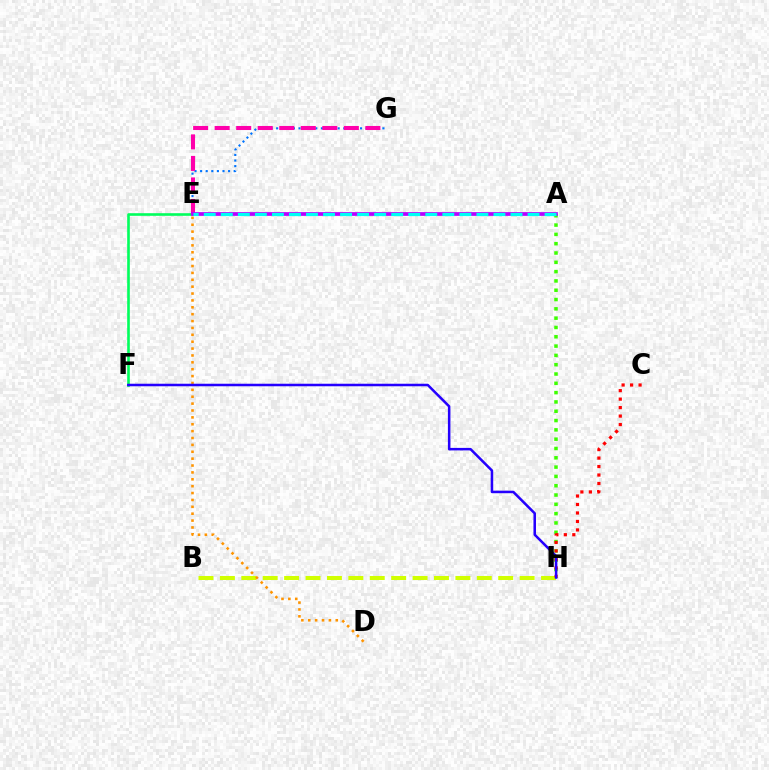{('E', 'G'): [{'color': '#0074ff', 'line_style': 'dotted', 'thickness': 1.52}, {'color': '#ff00ac', 'line_style': 'dashed', 'thickness': 2.92}], ('E', 'F'): [{'color': '#00ff5c', 'line_style': 'solid', 'thickness': 1.89}], ('A', 'H'): [{'color': '#3dff00', 'line_style': 'dotted', 'thickness': 2.53}], ('B', 'H'): [{'color': '#d1ff00', 'line_style': 'dashed', 'thickness': 2.91}], ('C', 'H'): [{'color': '#ff0000', 'line_style': 'dotted', 'thickness': 2.3}], ('D', 'E'): [{'color': '#ff9400', 'line_style': 'dotted', 'thickness': 1.87}], ('A', 'E'): [{'color': '#b900ff', 'line_style': 'solid', 'thickness': 2.68}, {'color': '#00fff6', 'line_style': 'dashed', 'thickness': 2.31}], ('F', 'H'): [{'color': '#2500ff', 'line_style': 'solid', 'thickness': 1.82}]}